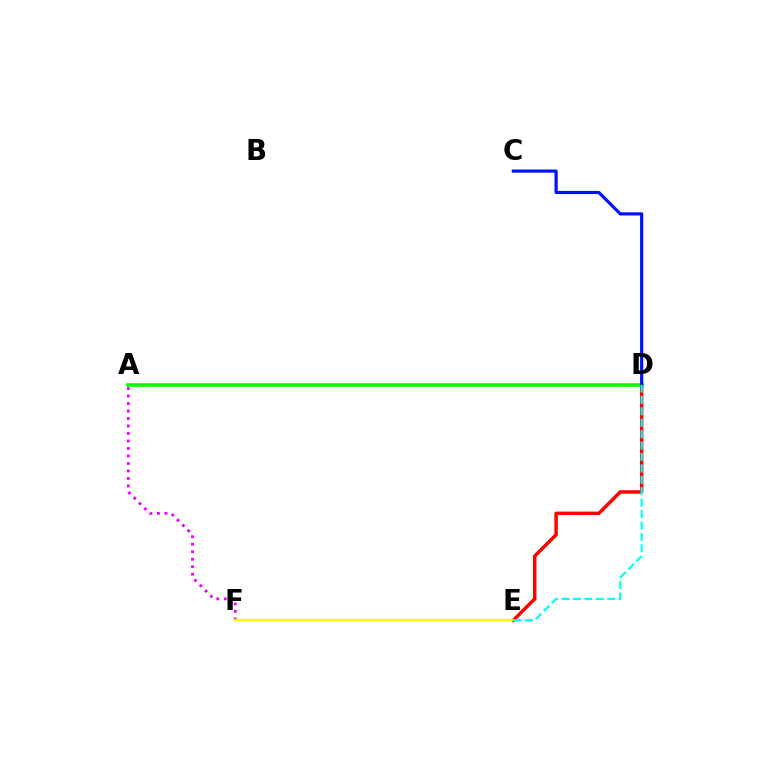{('A', 'F'): [{'color': '#ee00ff', 'line_style': 'dotted', 'thickness': 2.04}], ('D', 'E'): [{'color': '#ff0000', 'line_style': 'solid', 'thickness': 2.49}, {'color': '#00fff6', 'line_style': 'dashed', 'thickness': 1.55}], ('A', 'D'): [{'color': '#08ff00', 'line_style': 'solid', 'thickness': 2.6}], ('C', 'D'): [{'color': '#0010ff', 'line_style': 'solid', 'thickness': 2.28}], ('E', 'F'): [{'color': '#fcf500', 'line_style': 'solid', 'thickness': 1.68}]}